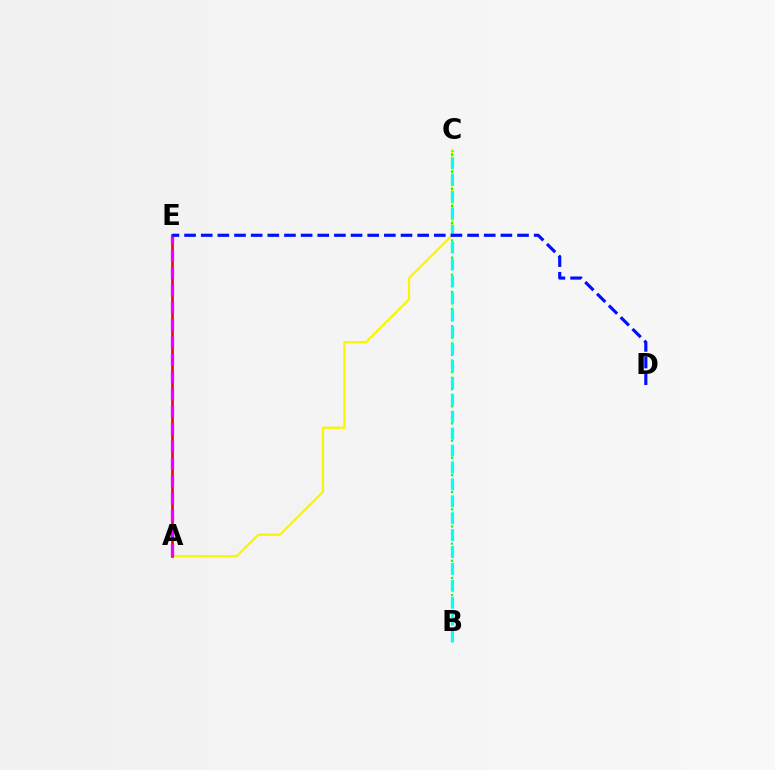{('A', 'C'): [{'color': '#fcf500', 'line_style': 'solid', 'thickness': 1.65}], ('A', 'E'): [{'color': '#ff0000', 'line_style': 'solid', 'thickness': 1.94}, {'color': '#ee00ff', 'line_style': 'dashed', 'thickness': 2.36}], ('B', 'C'): [{'color': '#08ff00', 'line_style': 'dotted', 'thickness': 1.55}, {'color': '#00fff6', 'line_style': 'dashed', 'thickness': 2.3}], ('D', 'E'): [{'color': '#0010ff', 'line_style': 'dashed', 'thickness': 2.26}]}